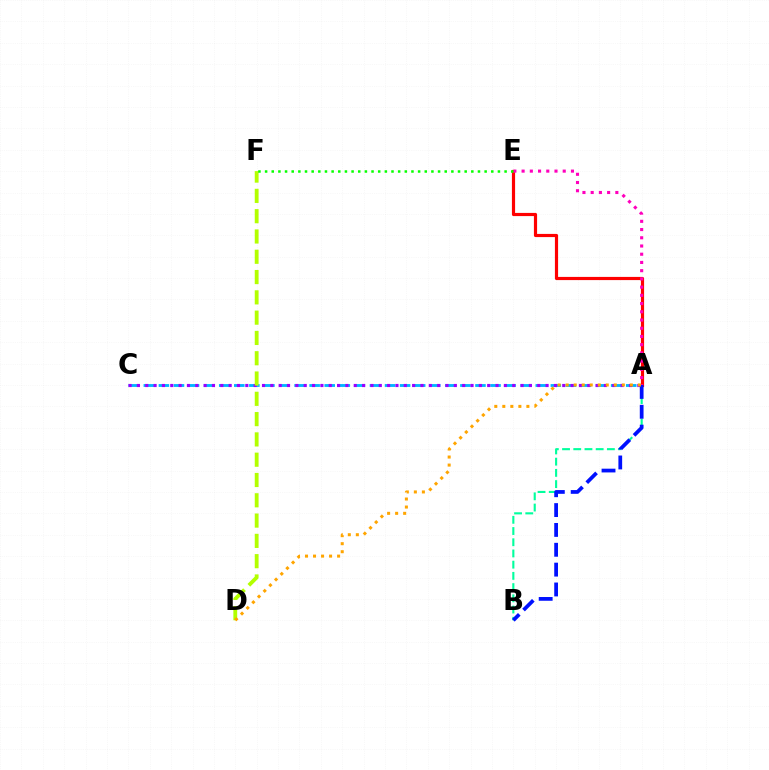{('A', 'C'): [{'color': '#00b5ff', 'line_style': 'dashed', 'thickness': 2.05}, {'color': '#9b00ff', 'line_style': 'dotted', 'thickness': 2.27}], ('A', 'B'): [{'color': '#00ff9d', 'line_style': 'dashed', 'thickness': 1.52}, {'color': '#0010ff', 'line_style': 'dashed', 'thickness': 2.7}], ('D', 'F'): [{'color': '#b3ff00', 'line_style': 'dashed', 'thickness': 2.76}], ('A', 'E'): [{'color': '#ff0000', 'line_style': 'solid', 'thickness': 2.29}, {'color': '#ff00bd', 'line_style': 'dotted', 'thickness': 2.23}], ('E', 'F'): [{'color': '#08ff00', 'line_style': 'dotted', 'thickness': 1.81}], ('A', 'D'): [{'color': '#ffa500', 'line_style': 'dotted', 'thickness': 2.18}]}